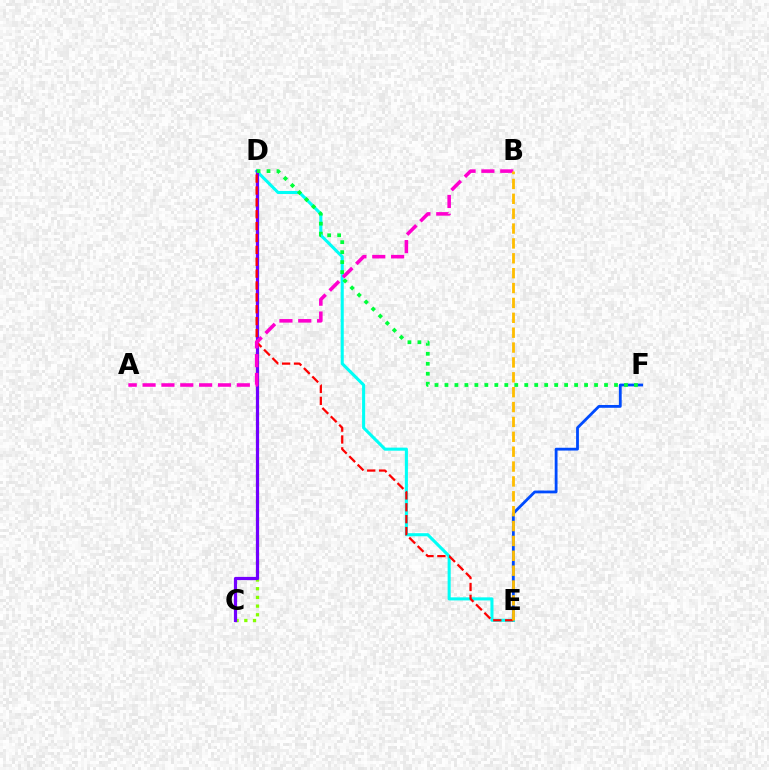{('E', 'F'): [{'color': '#004bff', 'line_style': 'solid', 'thickness': 2.03}], ('C', 'D'): [{'color': '#84ff00', 'line_style': 'dotted', 'thickness': 2.36}, {'color': '#7200ff', 'line_style': 'solid', 'thickness': 2.31}], ('D', 'E'): [{'color': '#00fff6', 'line_style': 'solid', 'thickness': 2.21}, {'color': '#ff0000', 'line_style': 'dashed', 'thickness': 1.61}], ('D', 'F'): [{'color': '#00ff39', 'line_style': 'dotted', 'thickness': 2.71}], ('A', 'B'): [{'color': '#ff00cf', 'line_style': 'dashed', 'thickness': 2.56}], ('B', 'E'): [{'color': '#ffbd00', 'line_style': 'dashed', 'thickness': 2.02}]}